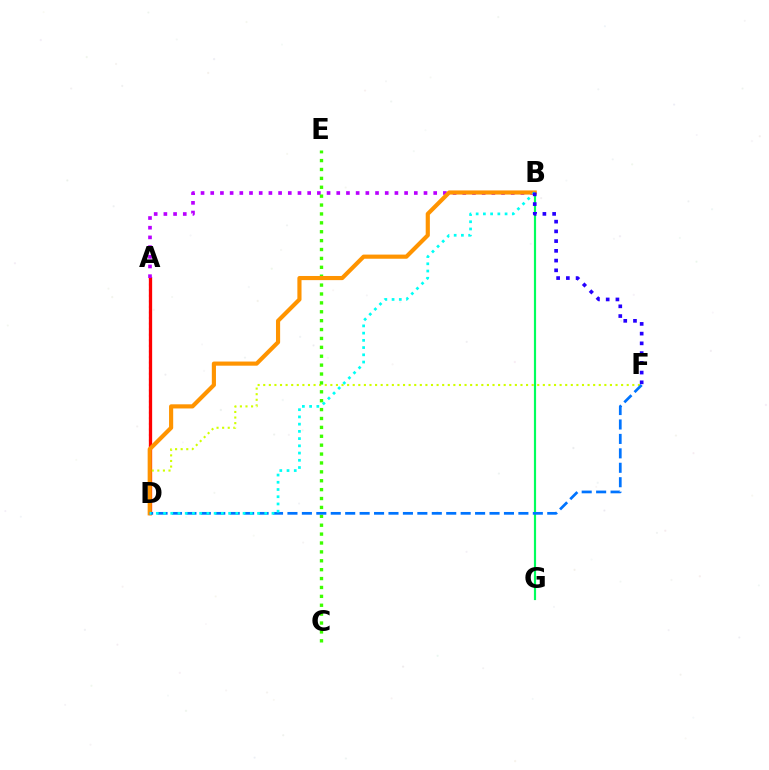{('A', 'D'): [{'color': '#ff00ac', 'line_style': 'dotted', 'thickness': 1.51}, {'color': '#ff0000', 'line_style': 'solid', 'thickness': 2.37}], ('B', 'G'): [{'color': '#00ff5c', 'line_style': 'solid', 'thickness': 1.57}], ('D', 'F'): [{'color': '#d1ff00', 'line_style': 'dotted', 'thickness': 1.52}, {'color': '#0074ff', 'line_style': 'dashed', 'thickness': 1.96}], ('A', 'B'): [{'color': '#b900ff', 'line_style': 'dotted', 'thickness': 2.63}], ('C', 'E'): [{'color': '#3dff00', 'line_style': 'dotted', 'thickness': 2.42}], ('B', 'D'): [{'color': '#ff9400', 'line_style': 'solid', 'thickness': 2.98}, {'color': '#00fff6', 'line_style': 'dotted', 'thickness': 1.96}], ('B', 'F'): [{'color': '#2500ff', 'line_style': 'dotted', 'thickness': 2.65}]}